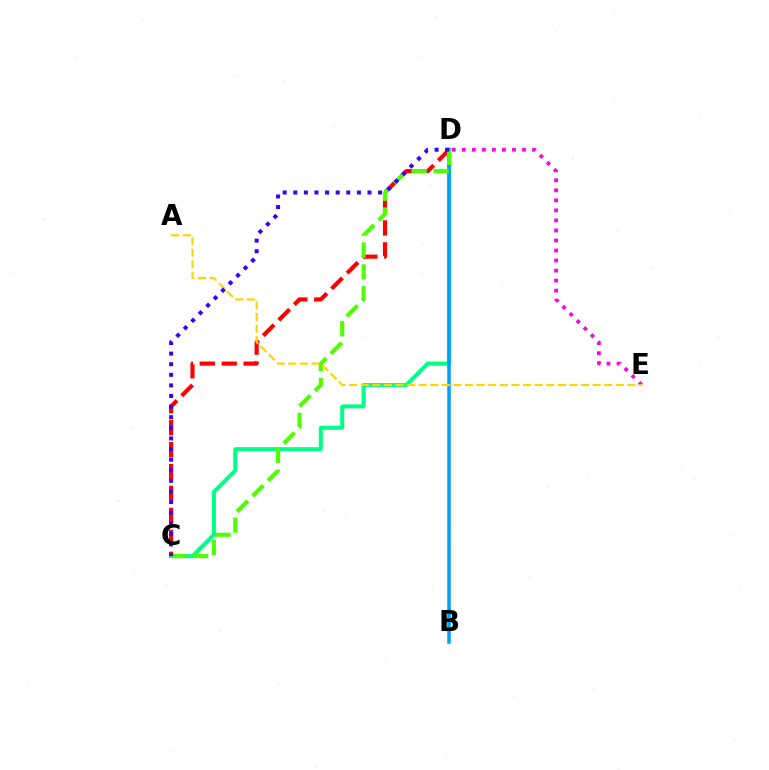{('C', 'D'): [{'color': '#00ff86', 'line_style': 'solid', 'thickness': 2.9}, {'color': '#ff0000', 'line_style': 'dashed', 'thickness': 2.98}, {'color': '#4fff00', 'line_style': 'dashed', 'thickness': 2.97}, {'color': '#3700ff', 'line_style': 'dotted', 'thickness': 2.88}], ('B', 'D'): [{'color': '#009eff', 'line_style': 'solid', 'thickness': 2.53}], ('D', 'E'): [{'color': '#ff00ed', 'line_style': 'dotted', 'thickness': 2.73}], ('A', 'E'): [{'color': '#ffd500', 'line_style': 'dashed', 'thickness': 1.58}]}